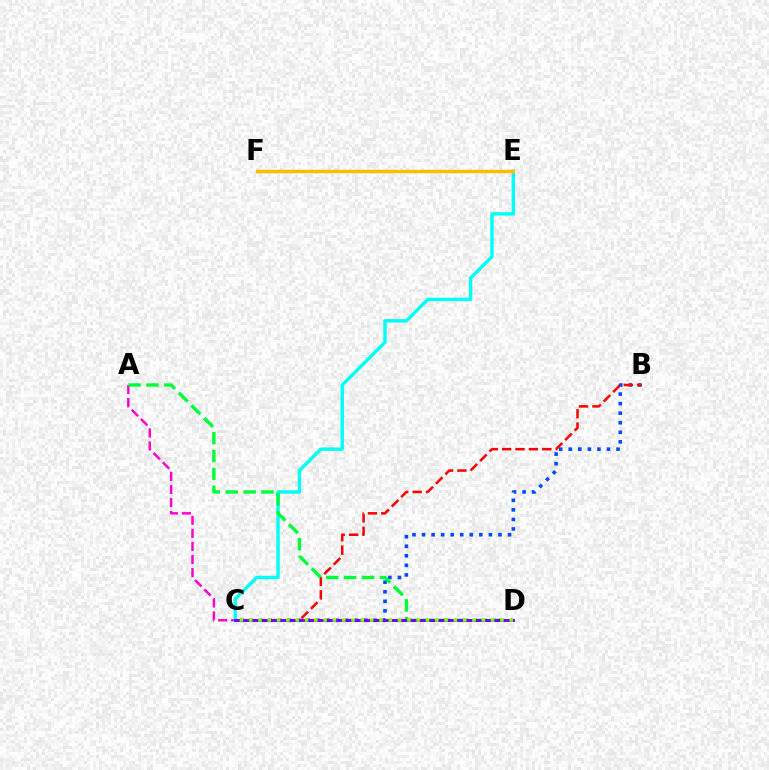{('A', 'D'): [{'color': '#ff00cf', 'line_style': 'dashed', 'thickness': 1.77}, {'color': '#00ff39', 'line_style': 'dashed', 'thickness': 2.43}], ('B', 'C'): [{'color': '#004bff', 'line_style': 'dotted', 'thickness': 2.6}, {'color': '#ff0000', 'line_style': 'dashed', 'thickness': 1.82}], ('C', 'E'): [{'color': '#00fff6', 'line_style': 'solid', 'thickness': 2.45}], ('C', 'D'): [{'color': '#7200ff', 'line_style': 'solid', 'thickness': 2.08}, {'color': '#84ff00', 'line_style': 'dotted', 'thickness': 2.53}], ('E', 'F'): [{'color': '#ffbd00', 'line_style': 'solid', 'thickness': 2.47}]}